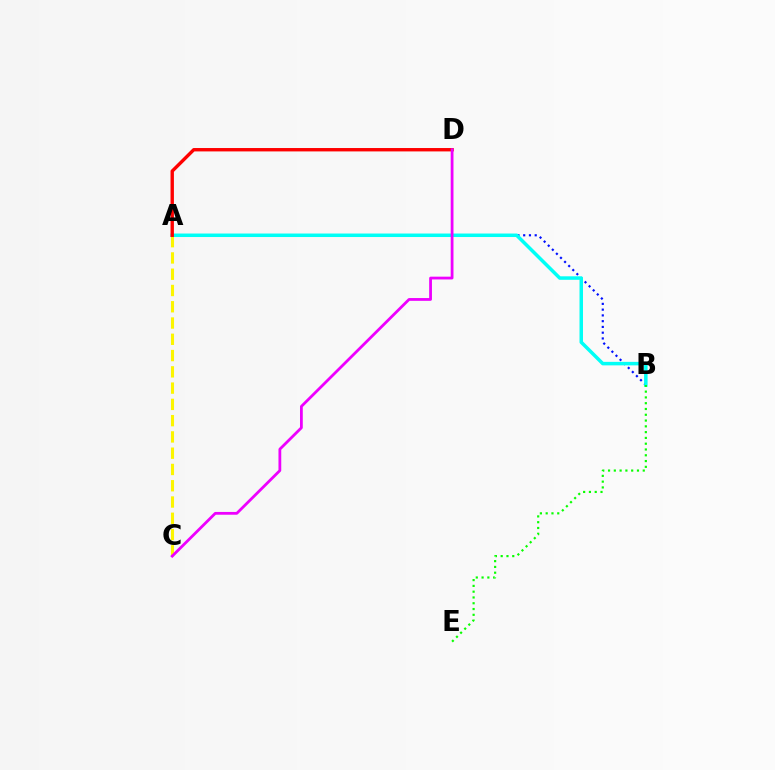{('A', 'B'): [{'color': '#0010ff', 'line_style': 'dotted', 'thickness': 1.57}, {'color': '#00fff6', 'line_style': 'solid', 'thickness': 2.52}], ('A', 'C'): [{'color': '#fcf500', 'line_style': 'dashed', 'thickness': 2.21}], ('B', 'E'): [{'color': '#08ff00', 'line_style': 'dotted', 'thickness': 1.57}], ('A', 'D'): [{'color': '#ff0000', 'line_style': 'solid', 'thickness': 2.43}], ('C', 'D'): [{'color': '#ee00ff', 'line_style': 'solid', 'thickness': 2.0}]}